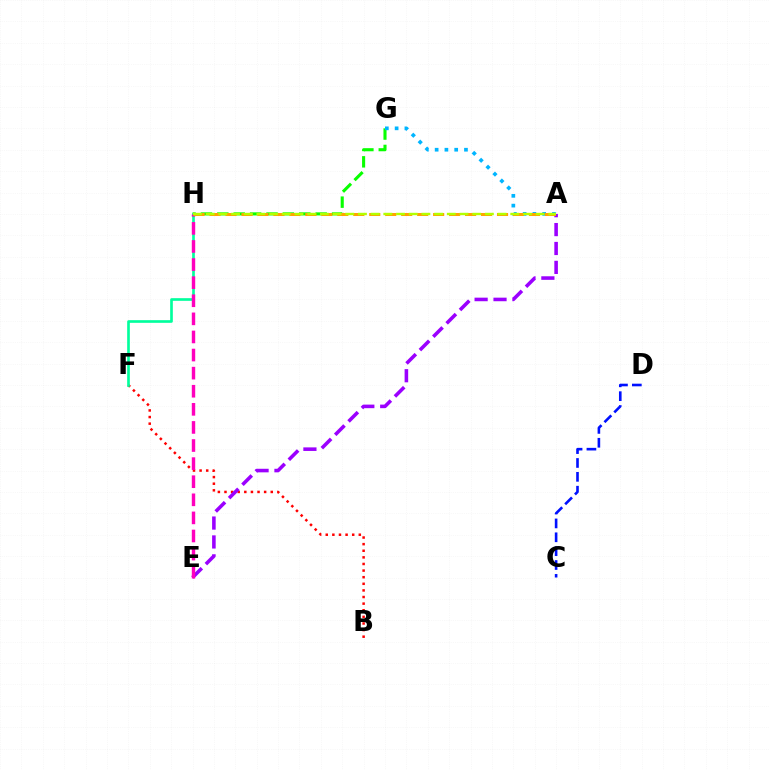{('G', 'H'): [{'color': '#08ff00', 'line_style': 'dashed', 'thickness': 2.23}], ('A', 'G'): [{'color': '#00b5ff', 'line_style': 'dotted', 'thickness': 2.66}], ('B', 'F'): [{'color': '#ff0000', 'line_style': 'dotted', 'thickness': 1.8}], ('A', 'E'): [{'color': '#9b00ff', 'line_style': 'dashed', 'thickness': 2.57}], ('F', 'H'): [{'color': '#00ff9d', 'line_style': 'solid', 'thickness': 1.91}], ('E', 'H'): [{'color': '#ff00bd', 'line_style': 'dashed', 'thickness': 2.46}], ('C', 'D'): [{'color': '#0010ff', 'line_style': 'dashed', 'thickness': 1.88}], ('A', 'H'): [{'color': '#ffa500', 'line_style': 'dashed', 'thickness': 2.17}, {'color': '#b3ff00', 'line_style': 'dashed', 'thickness': 1.72}]}